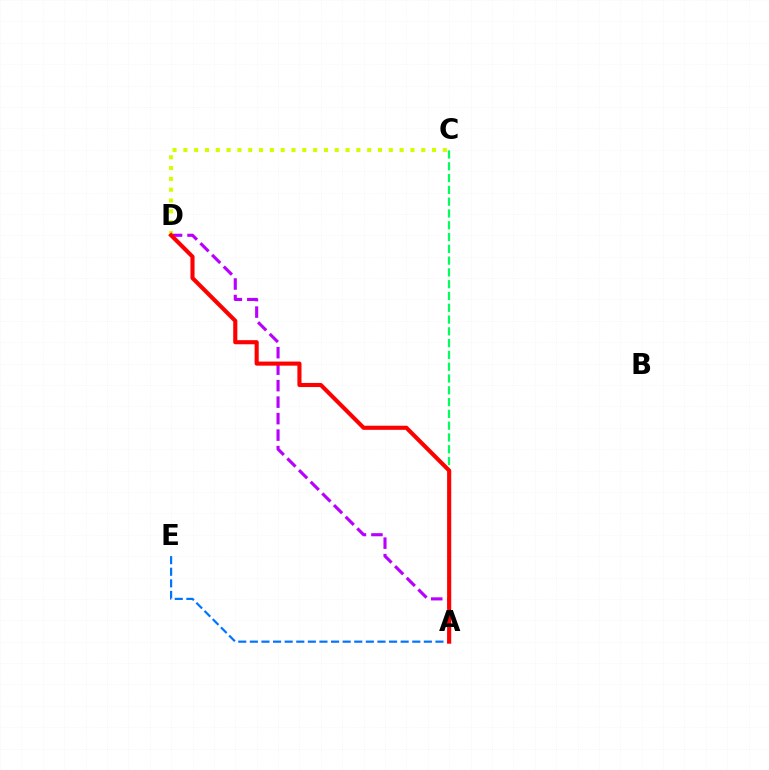{('A', 'D'): [{'color': '#b900ff', 'line_style': 'dashed', 'thickness': 2.24}, {'color': '#ff0000', 'line_style': 'solid', 'thickness': 2.95}], ('C', 'D'): [{'color': '#d1ff00', 'line_style': 'dotted', 'thickness': 2.94}], ('A', 'C'): [{'color': '#00ff5c', 'line_style': 'dashed', 'thickness': 1.6}], ('A', 'E'): [{'color': '#0074ff', 'line_style': 'dashed', 'thickness': 1.58}]}